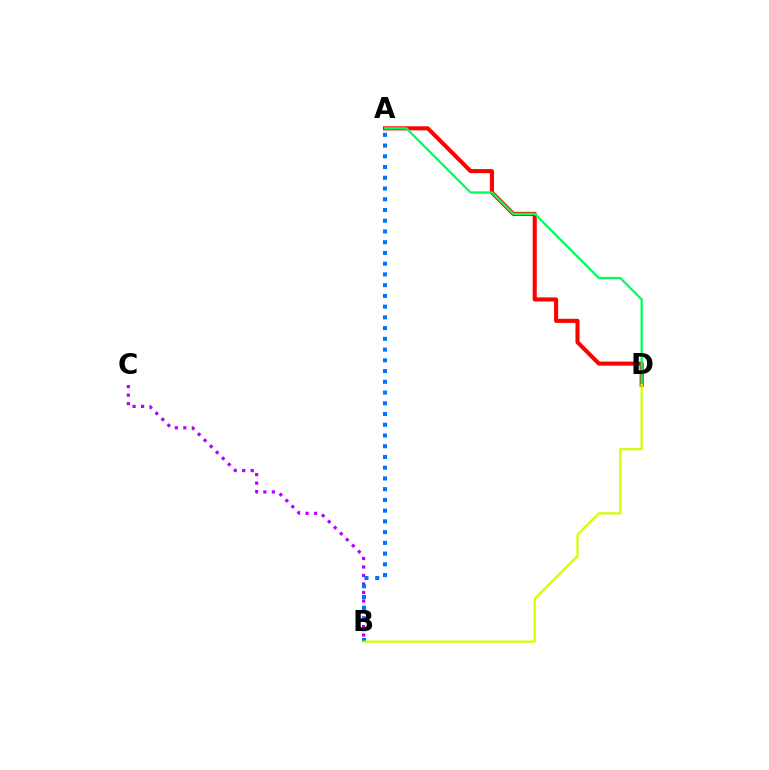{('A', 'D'): [{'color': '#ff0000', 'line_style': 'solid', 'thickness': 2.94}, {'color': '#00ff5c', 'line_style': 'solid', 'thickness': 1.65}], ('B', 'C'): [{'color': '#b900ff', 'line_style': 'dotted', 'thickness': 2.31}], ('A', 'B'): [{'color': '#0074ff', 'line_style': 'dotted', 'thickness': 2.92}], ('B', 'D'): [{'color': '#d1ff00', 'line_style': 'solid', 'thickness': 1.6}]}